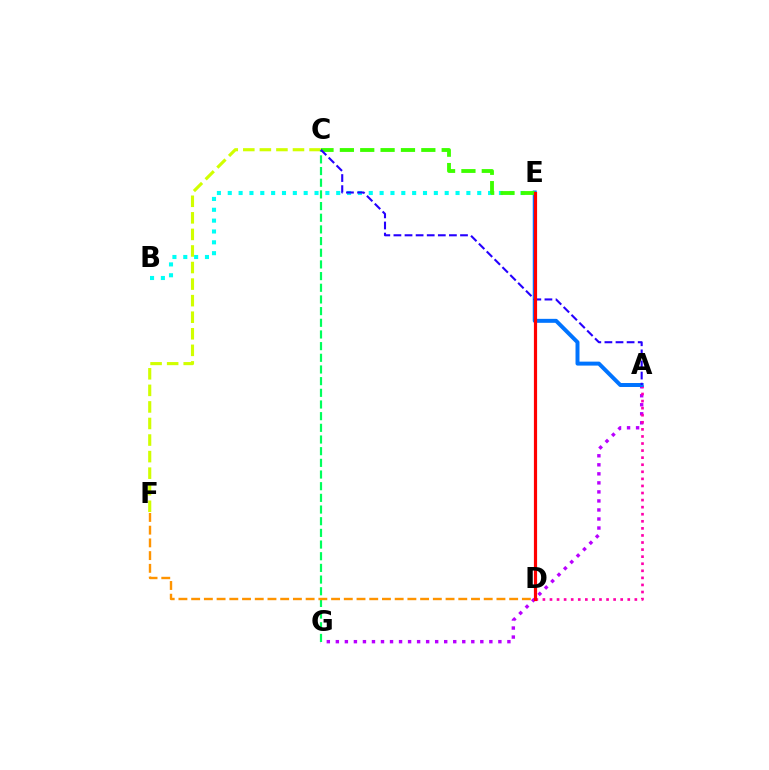{('A', 'G'): [{'color': '#b900ff', 'line_style': 'dotted', 'thickness': 2.45}], ('A', 'D'): [{'color': '#ff00ac', 'line_style': 'dotted', 'thickness': 1.92}], ('C', 'F'): [{'color': '#d1ff00', 'line_style': 'dashed', 'thickness': 2.25}], ('C', 'G'): [{'color': '#00ff5c', 'line_style': 'dashed', 'thickness': 1.59}], ('B', 'E'): [{'color': '#00fff6', 'line_style': 'dotted', 'thickness': 2.95}], ('A', 'E'): [{'color': '#0074ff', 'line_style': 'solid', 'thickness': 2.86}], ('D', 'F'): [{'color': '#ff9400', 'line_style': 'dashed', 'thickness': 1.73}], ('C', 'E'): [{'color': '#3dff00', 'line_style': 'dashed', 'thickness': 2.77}], ('A', 'C'): [{'color': '#2500ff', 'line_style': 'dashed', 'thickness': 1.51}], ('D', 'E'): [{'color': '#ff0000', 'line_style': 'solid', 'thickness': 2.3}]}